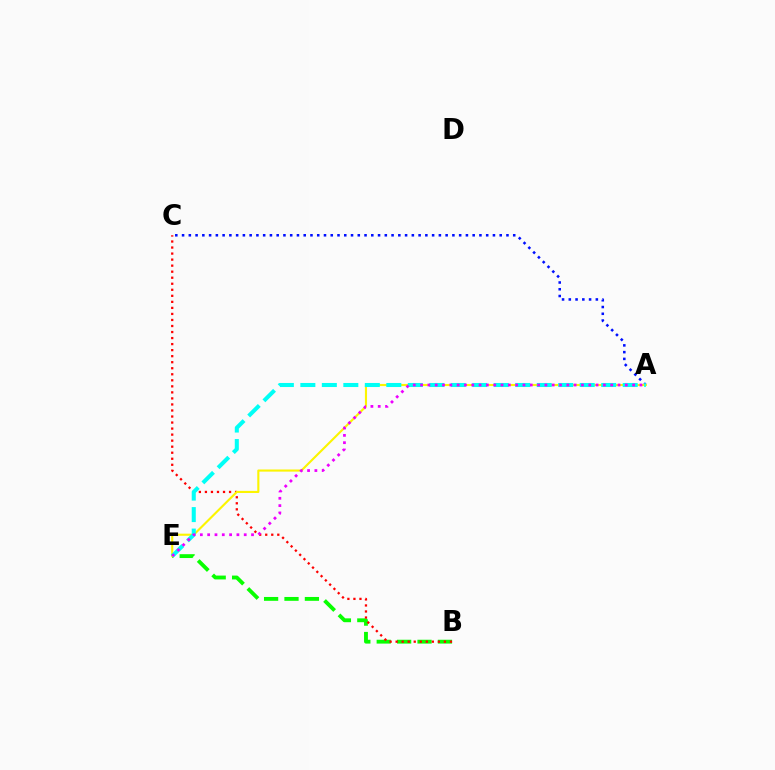{('B', 'E'): [{'color': '#08ff00', 'line_style': 'dashed', 'thickness': 2.77}], ('B', 'C'): [{'color': '#ff0000', 'line_style': 'dotted', 'thickness': 1.64}], ('A', 'C'): [{'color': '#0010ff', 'line_style': 'dotted', 'thickness': 1.84}], ('A', 'E'): [{'color': '#fcf500', 'line_style': 'solid', 'thickness': 1.53}, {'color': '#00fff6', 'line_style': 'dashed', 'thickness': 2.92}, {'color': '#ee00ff', 'line_style': 'dotted', 'thickness': 1.99}]}